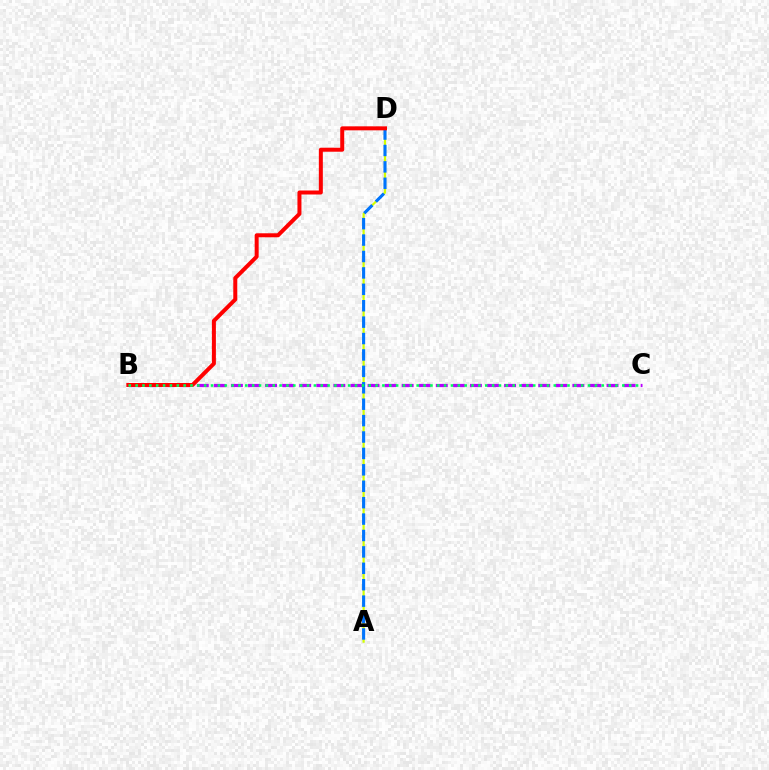{('B', 'C'): [{'color': '#b900ff', 'line_style': 'dashed', 'thickness': 2.32}, {'color': '#00ff5c', 'line_style': 'dotted', 'thickness': 1.86}], ('A', 'D'): [{'color': '#d1ff00', 'line_style': 'solid', 'thickness': 1.57}, {'color': '#0074ff', 'line_style': 'dashed', 'thickness': 2.23}], ('B', 'D'): [{'color': '#ff0000', 'line_style': 'solid', 'thickness': 2.88}]}